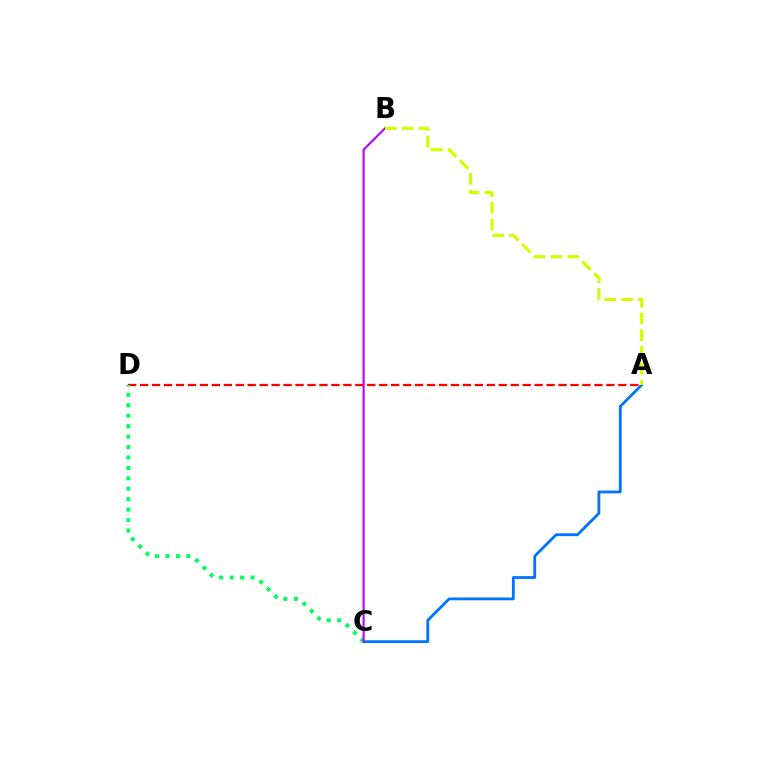{('A', 'D'): [{'color': '#ff0000', 'line_style': 'dashed', 'thickness': 1.62}], ('A', 'C'): [{'color': '#0074ff', 'line_style': 'solid', 'thickness': 2.02}], ('C', 'D'): [{'color': '#00ff5c', 'line_style': 'dotted', 'thickness': 2.84}], ('B', 'C'): [{'color': '#b900ff', 'line_style': 'solid', 'thickness': 1.52}], ('A', 'B'): [{'color': '#d1ff00', 'line_style': 'dashed', 'thickness': 2.28}]}